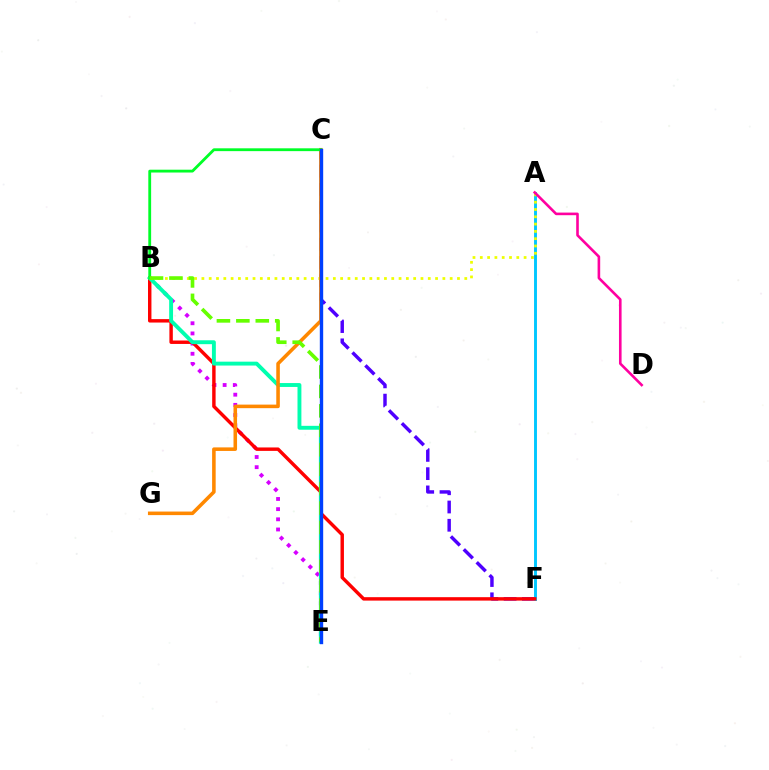{('C', 'F'): [{'color': '#4f00ff', 'line_style': 'dashed', 'thickness': 2.48}], ('A', 'F'): [{'color': '#00c7ff', 'line_style': 'solid', 'thickness': 2.1}], ('B', 'E'): [{'color': '#d600ff', 'line_style': 'dotted', 'thickness': 2.76}, {'color': '#00ffaf', 'line_style': 'solid', 'thickness': 2.8}, {'color': '#66ff00', 'line_style': 'dashed', 'thickness': 2.64}], ('B', 'F'): [{'color': '#ff0000', 'line_style': 'solid', 'thickness': 2.47}], ('A', 'B'): [{'color': '#eeff00', 'line_style': 'dotted', 'thickness': 1.98}], ('A', 'D'): [{'color': '#ff00a0', 'line_style': 'solid', 'thickness': 1.88}], ('C', 'G'): [{'color': '#ff8800', 'line_style': 'solid', 'thickness': 2.56}], ('B', 'C'): [{'color': '#00ff27', 'line_style': 'solid', 'thickness': 2.03}], ('C', 'E'): [{'color': '#003fff', 'line_style': 'solid', 'thickness': 2.43}]}